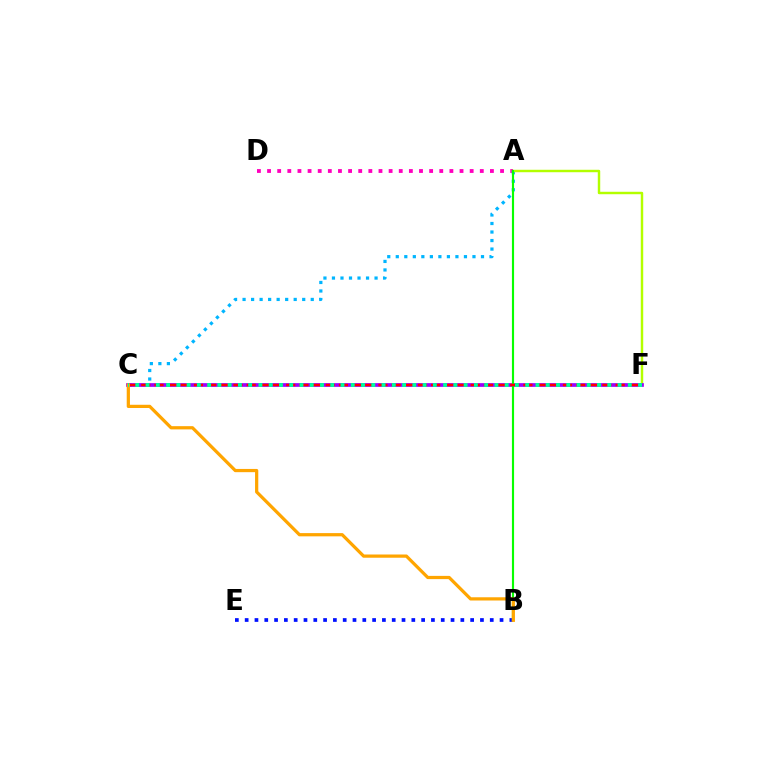{('A', 'D'): [{'color': '#ff00bd', 'line_style': 'dotted', 'thickness': 2.75}], ('A', 'C'): [{'color': '#00b5ff', 'line_style': 'dotted', 'thickness': 2.32}], ('B', 'E'): [{'color': '#0010ff', 'line_style': 'dotted', 'thickness': 2.66}], ('A', 'F'): [{'color': '#b3ff00', 'line_style': 'solid', 'thickness': 1.76}], ('C', 'F'): [{'color': '#9b00ff', 'line_style': 'solid', 'thickness': 2.67}, {'color': '#ff0000', 'line_style': 'dashed', 'thickness': 1.79}, {'color': '#00ff9d', 'line_style': 'dotted', 'thickness': 2.79}], ('A', 'B'): [{'color': '#08ff00', 'line_style': 'solid', 'thickness': 1.55}], ('B', 'C'): [{'color': '#ffa500', 'line_style': 'solid', 'thickness': 2.33}]}